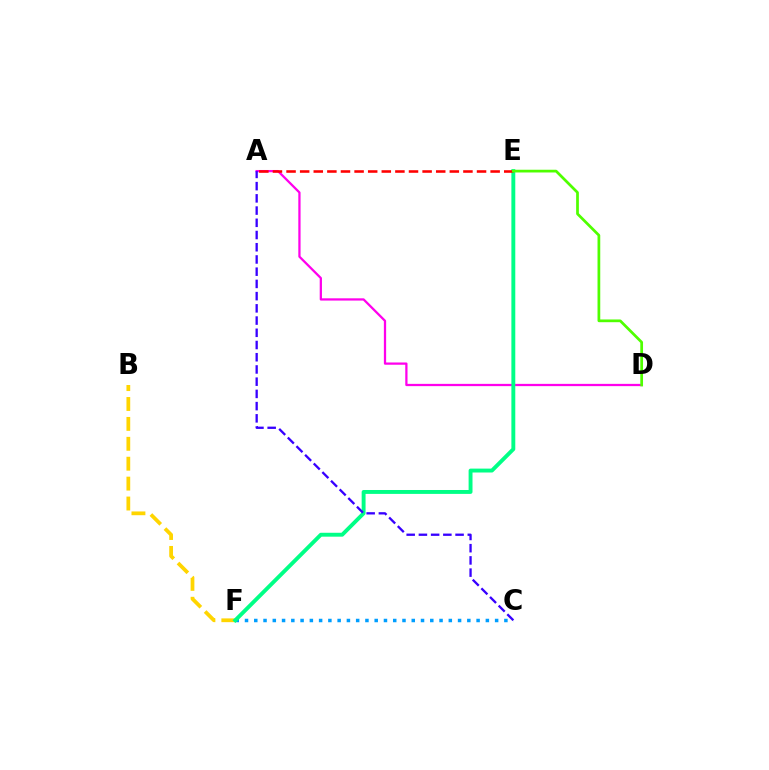{('C', 'F'): [{'color': '#009eff', 'line_style': 'dotted', 'thickness': 2.52}], ('A', 'D'): [{'color': '#ff00ed', 'line_style': 'solid', 'thickness': 1.63}], ('B', 'F'): [{'color': '#ffd500', 'line_style': 'dashed', 'thickness': 2.7}], ('E', 'F'): [{'color': '#00ff86', 'line_style': 'solid', 'thickness': 2.81}], ('A', 'E'): [{'color': '#ff0000', 'line_style': 'dashed', 'thickness': 1.85}], ('D', 'E'): [{'color': '#4fff00', 'line_style': 'solid', 'thickness': 1.97}], ('A', 'C'): [{'color': '#3700ff', 'line_style': 'dashed', 'thickness': 1.66}]}